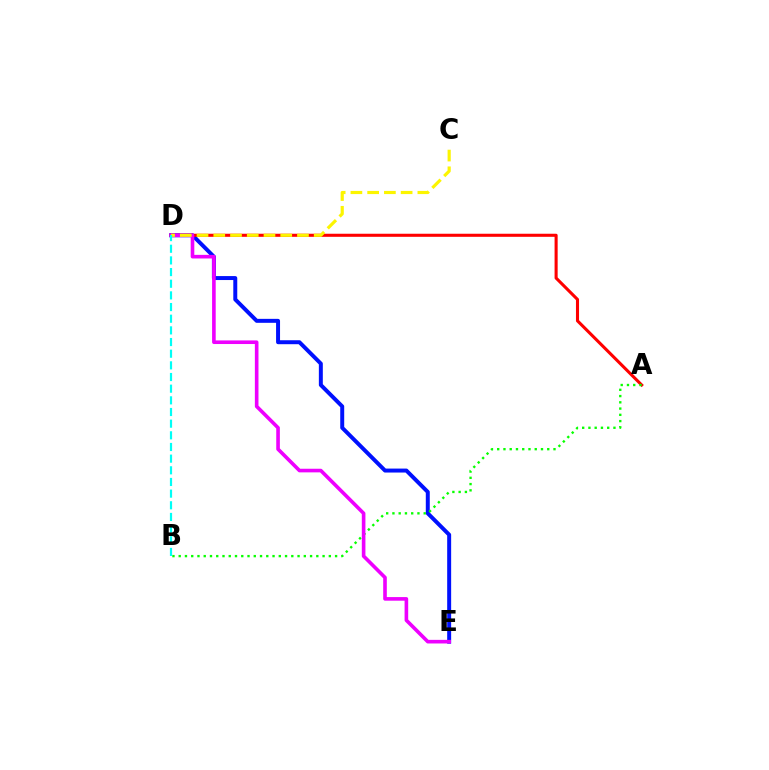{('D', 'E'): [{'color': '#0010ff', 'line_style': 'solid', 'thickness': 2.85}, {'color': '#ee00ff', 'line_style': 'solid', 'thickness': 2.6}], ('A', 'D'): [{'color': '#ff0000', 'line_style': 'solid', 'thickness': 2.21}], ('A', 'B'): [{'color': '#08ff00', 'line_style': 'dotted', 'thickness': 1.7}], ('C', 'D'): [{'color': '#fcf500', 'line_style': 'dashed', 'thickness': 2.27}], ('B', 'D'): [{'color': '#00fff6', 'line_style': 'dashed', 'thickness': 1.58}]}